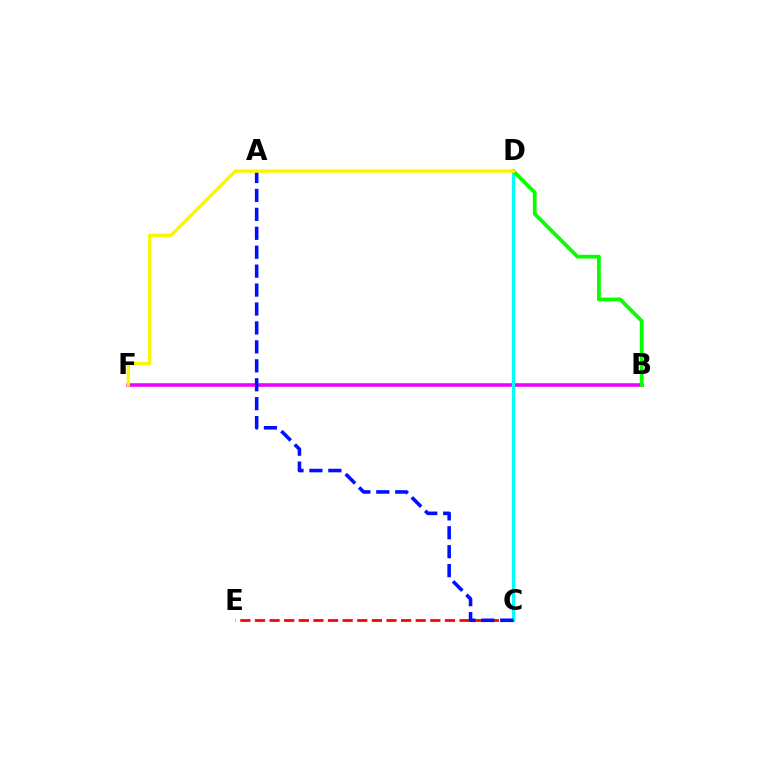{('B', 'F'): [{'color': '#ee00ff', 'line_style': 'solid', 'thickness': 2.59}], ('C', 'D'): [{'color': '#00fff6', 'line_style': 'solid', 'thickness': 2.3}], ('C', 'E'): [{'color': '#ff0000', 'line_style': 'dashed', 'thickness': 1.99}], ('B', 'D'): [{'color': '#08ff00', 'line_style': 'solid', 'thickness': 2.7}], ('A', 'C'): [{'color': '#0010ff', 'line_style': 'dashed', 'thickness': 2.57}], ('D', 'F'): [{'color': '#fcf500', 'line_style': 'solid', 'thickness': 2.4}]}